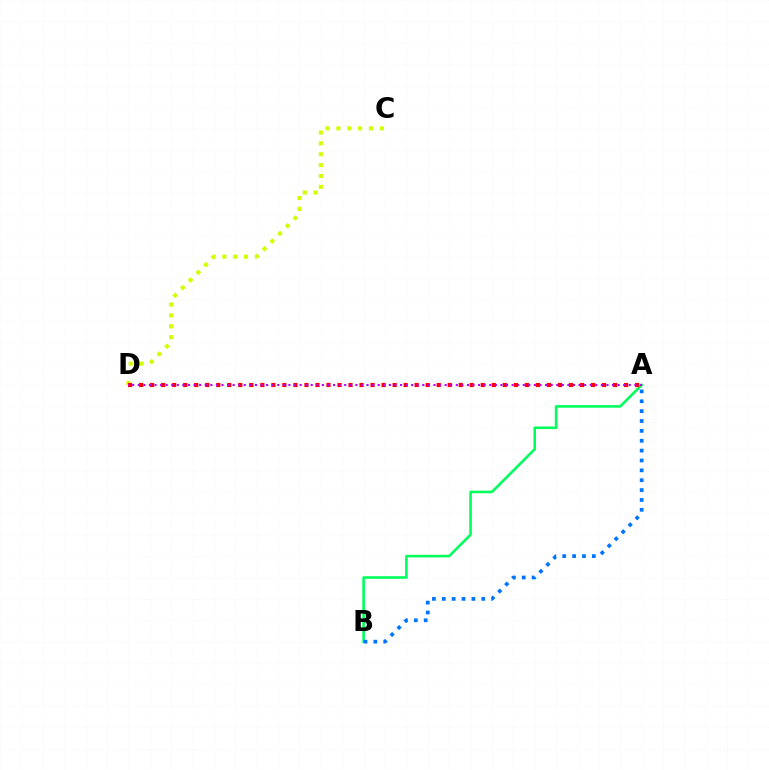{('C', 'D'): [{'color': '#d1ff00', 'line_style': 'dotted', 'thickness': 2.95}], ('A', 'B'): [{'color': '#00ff5c', 'line_style': 'solid', 'thickness': 1.88}, {'color': '#0074ff', 'line_style': 'dotted', 'thickness': 2.68}], ('A', 'D'): [{'color': '#ff0000', 'line_style': 'dotted', 'thickness': 2.99}, {'color': '#b900ff', 'line_style': 'dotted', 'thickness': 1.52}]}